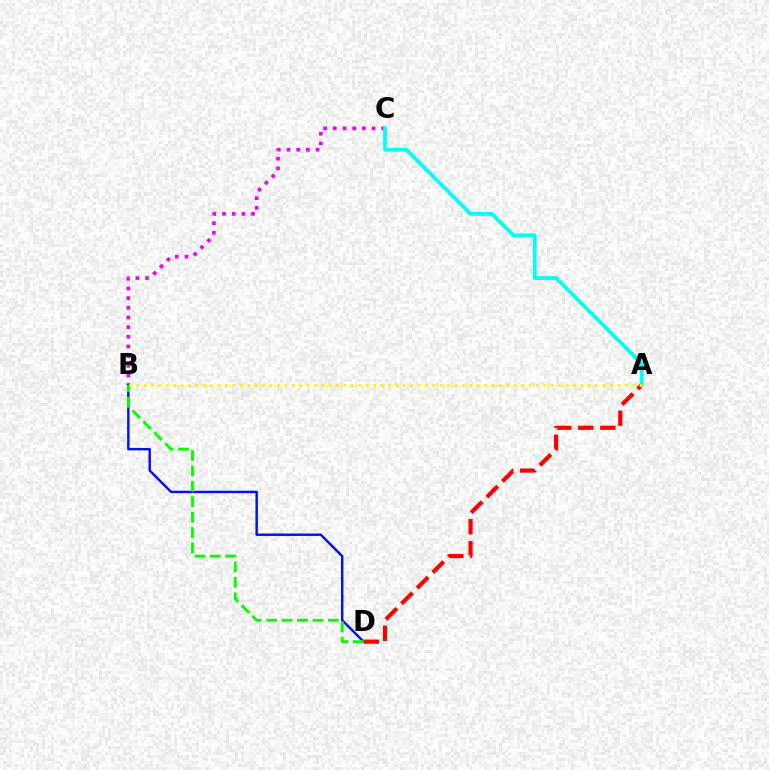{('B', 'C'): [{'color': '#ee00ff', 'line_style': 'dotted', 'thickness': 2.63}], ('B', 'D'): [{'color': '#0010ff', 'line_style': 'solid', 'thickness': 1.75}, {'color': '#08ff00', 'line_style': 'dashed', 'thickness': 2.1}], ('A', 'D'): [{'color': '#ff0000', 'line_style': 'dashed', 'thickness': 3.0}], ('A', 'C'): [{'color': '#00fff6', 'line_style': 'solid', 'thickness': 2.72}], ('A', 'B'): [{'color': '#fcf500', 'line_style': 'dotted', 'thickness': 2.01}]}